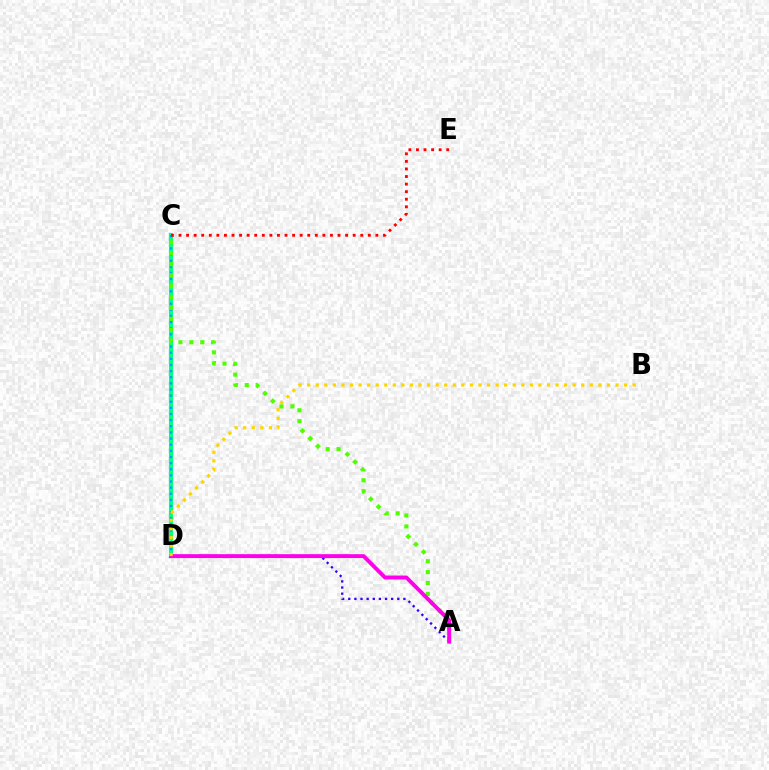{('C', 'D'): [{'color': '#00ff86', 'line_style': 'solid', 'thickness': 3.0}, {'color': '#009eff', 'line_style': 'dotted', 'thickness': 1.67}], ('A', 'D'): [{'color': '#3700ff', 'line_style': 'dotted', 'thickness': 1.67}, {'color': '#ff00ed', 'line_style': 'solid', 'thickness': 2.81}], ('A', 'C'): [{'color': '#4fff00', 'line_style': 'dotted', 'thickness': 2.96}], ('C', 'E'): [{'color': '#ff0000', 'line_style': 'dotted', 'thickness': 2.06}], ('B', 'D'): [{'color': '#ffd500', 'line_style': 'dotted', 'thickness': 2.33}]}